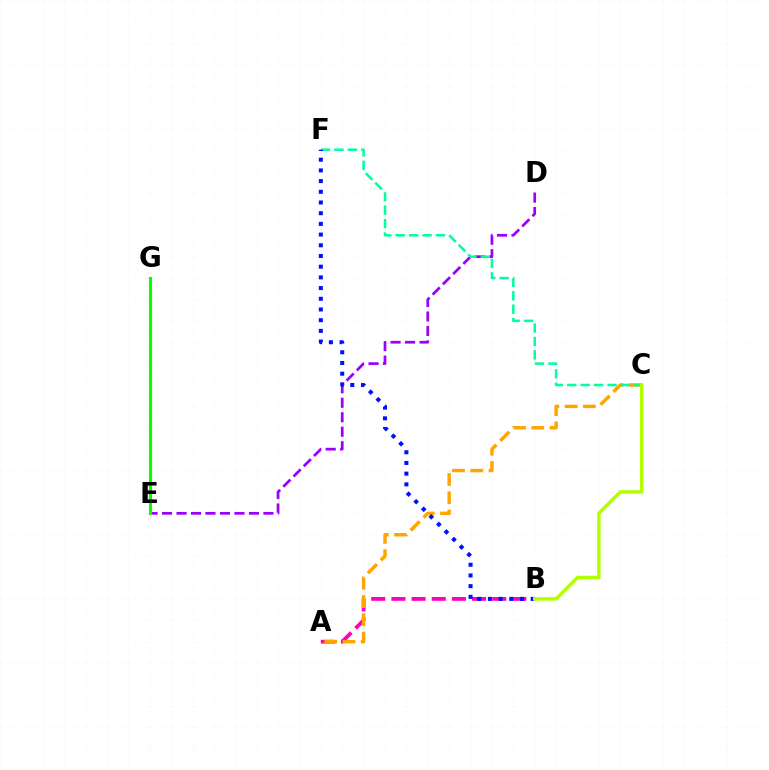{('E', 'G'): [{'color': '#ff0000', 'line_style': 'dashed', 'thickness': 2.19}, {'color': '#00b5ff', 'line_style': 'dashed', 'thickness': 1.92}, {'color': '#08ff00', 'line_style': 'solid', 'thickness': 2.24}], ('D', 'E'): [{'color': '#9b00ff', 'line_style': 'dashed', 'thickness': 1.97}], ('A', 'B'): [{'color': '#ff00bd', 'line_style': 'dashed', 'thickness': 2.74}], ('A', 'C'): [{'color': '#ffa500', 'line_style': 'dashed', 'thickness': 2.48}], ('C', 'F'): [{'color': '#00ff9d', 'line_style': 'dashed', 'thickness': 1.82}], ('B', 'F'): [{'color': '#0010ff', 'line_style': 'dotted', 'thickness': 2.91}], ('B', 'C'): [{'color': '#b3ff00', 'line_style': 'solid', 'thickness': 2.52}]}